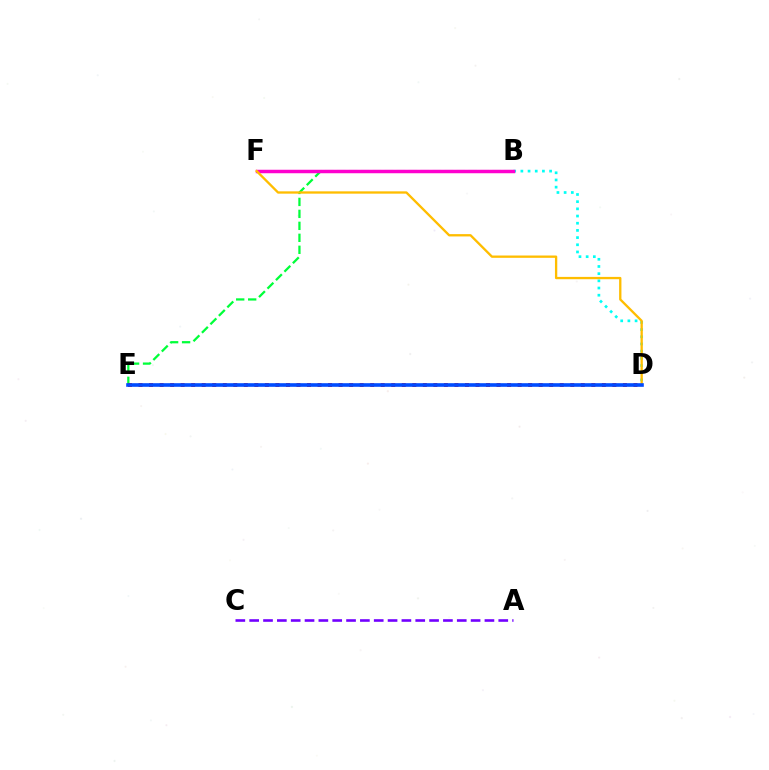{('D', 'E'): [{'color': '#84ff00', 'line_style': 'dotted', 'thickness': 1.56}, {'color': '#ff0000', 'line_style': 'dotted', 'thickness': 2.86}, {'color': '#004bff', 'line_style': 'solid', 'thickness': 2.6}], ('B', 'E'): [{'color': '#00ff39', 'line_style': 'dashed', 'thickness': 1.63}], ('B', 'D'): [{'color': '#00fff6', 'line_style': 'dotted', 'thickness': 1.95}], ('B', 'F'): [{'color': '#ff00cf', 'line_style': 'solid', 'thickness': 2.51}], ('A', 'C'): [{'color': '#7200ff', 'line_style': 'dashed', 'thickness': 1.88}], ('D', 'F'): [{'color': '#ffbd00', 'line_style': 'solid', 'thickness': 1.67}]}